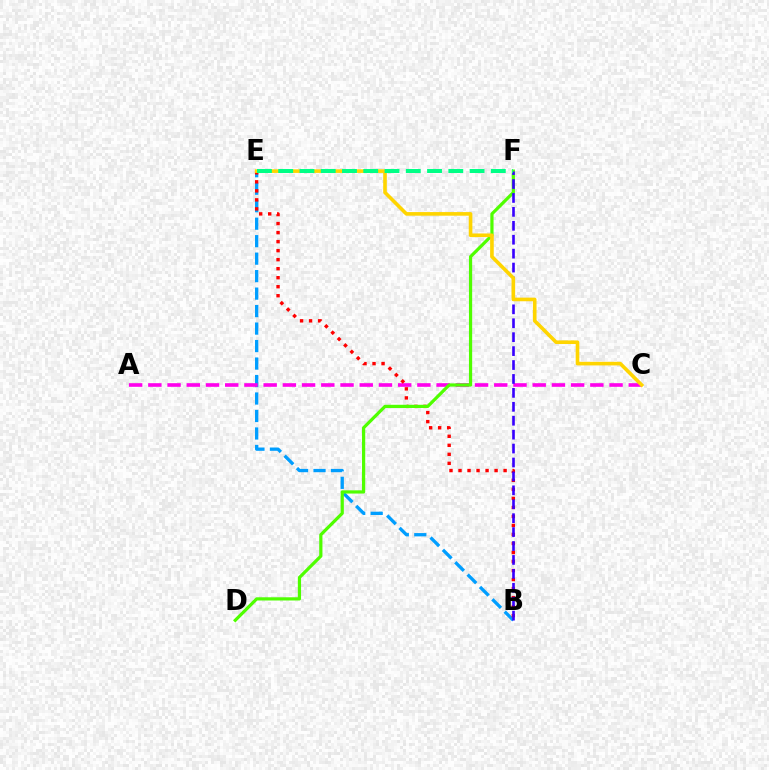{('B', 'E'): [{'color': '#009eff', 'line_style': 'dashed', 'thickness': 2.38}, {'color': '#ff0000', 'line_style': 'dotted', 'thickness': 2.45}], ('A', 'C'): [{'color': '#ff00ed', 'line_style': 'dashed', 'thickness': 2.61}], ('D', 'F'): [{'color': '#4fff00', 'line_style': 'solid', 'thickness': 2.31}], ('B', 'F'): [{'color': '#3700ff', 'line_style': 'dashed', 'thickness': 1.89}], ('C', 'E'): [{'color': '#ffd500', 'line_style': 'solid', 'thickness': 2.6}], ('E', 'F'): [{'color': '#00ff86', 'line_style': 'dashed', 'thickness': 2.89}]}